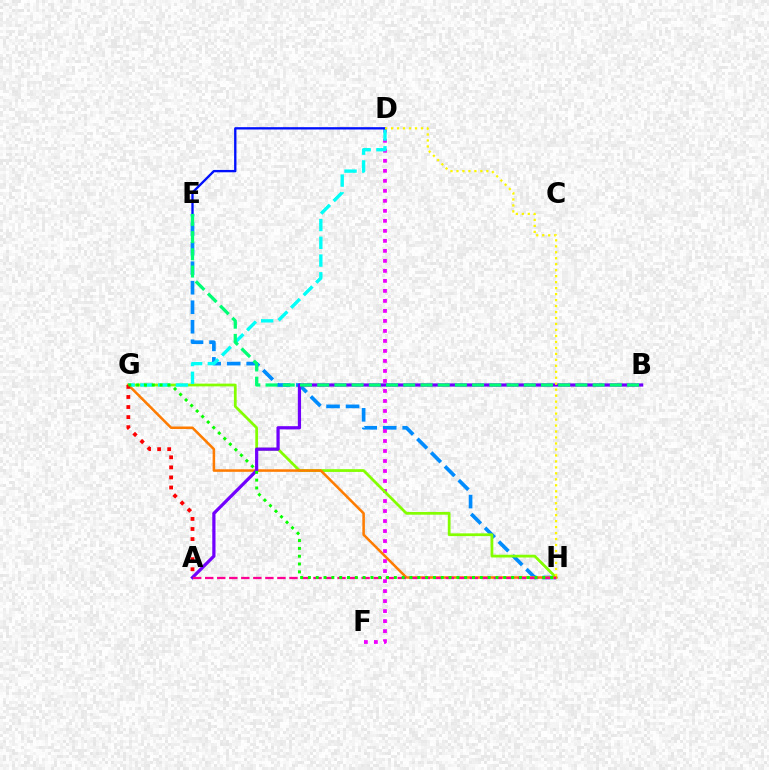{('E', 'H'): [{'color': '#008cff', 'line_style': 'dashed', 'thickness': 2.65}], ('D', 'F'): [{'color': '#ee00ff', 'line_style': 'dotted', 'thickness': 2.72}], ('G', 'H'): [{'color': '#84ff00', 'line_style': 'solid', 'thickness': 1.99}, {'color': '#ff7c00', 'line_style': 'solid', 'thickness': 1.83}, {'color': '#08ff00', 'line_style': 'dotted', 'thickness': 2.12}], ('D', 'G'): [{'color': '#00fff6', 'line_style': 'dashed', 'thickness': 2.41}], ('A', 'B'): [{'color': '#7200ff', 'line_style': 'solid', 'thickness': 2.32}], ('D', 'E'): [{'color': '#0010ff', 'line_style': 'solid', 'thickness': 1.68}], ('A', 'H'): [{'color': '#ff0094', 'line_style': 'dashed', 'thickness': 1.63}], ('A', 'G'): [{'color': '#ff0000', 'line_style': 'dotted', 'thickness': 2.73}], ('B', 'E'): [{'color': '#00ff74', 'line_style': 'dashed', 'thickness': 2.34}], ('D', 'H'): [{'color': '#fcf500', 'line_style': 'dotted', 'thickness': 1.62}]}